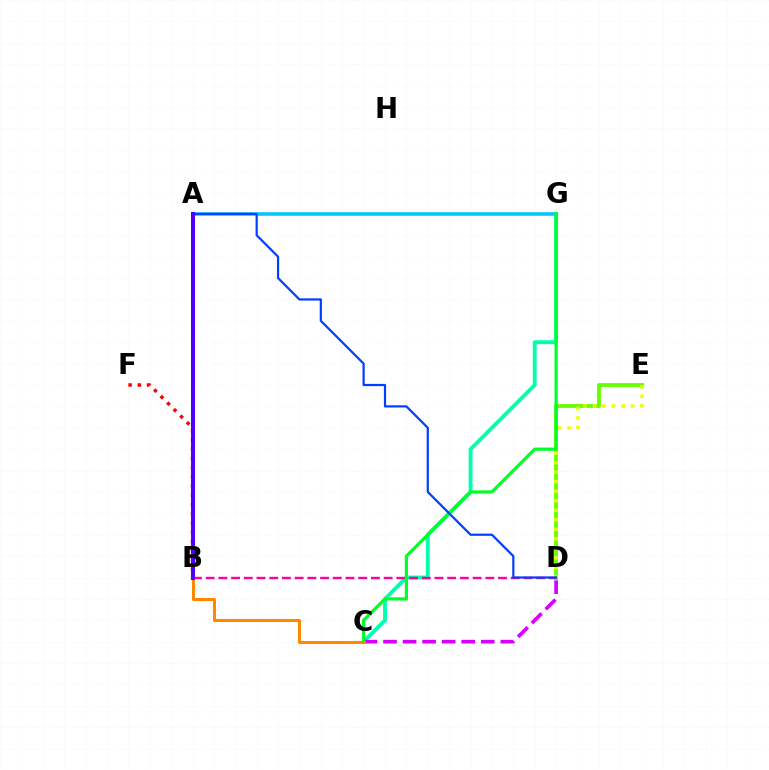{('D', 'E'): [{'color': '#66ff00', 'line_style': 'solid', 'thickness': 2.77}, {'color': '#eeff00', 'line_style': 'dotted', 'thickness': 2.59}], ('B', 'F'): [{'color': '#ff0000', 'line_style': 'dotted', 'thickness': 2.51}], ('C', 'G'): [{'color': '#00ffaf', 'line_style': 'solid', 'thickness': 2.78}, {'color': '#00ff27', 'line_style': 'solid', 'thickness': 2.3}], ('C', 'D'): [{'color': '#d600ff', 'line_style': 'dashed', 'thickness': 2.66}], ('A', 'G'): [{'color': '#00c7ff', 'line_style': 'solid', 'thickness': 2.56}], ('B', 'D'): [{'color': '#ff00a0', 'line_style': 'dashed', 'thickness': 1.73}], ('B', 'C'): [{'color': '#ff8800', 'line_style': 'solid', 'thickness': 2.17}], ('A', 'D'): [{'color': '#003fff', 'line_style': 'solid', 'thickness': 1.59}], ('A', 'B'): [{'color': '#4f00ff', 'line_style': 'solid', 'thickness': 2.87}]}